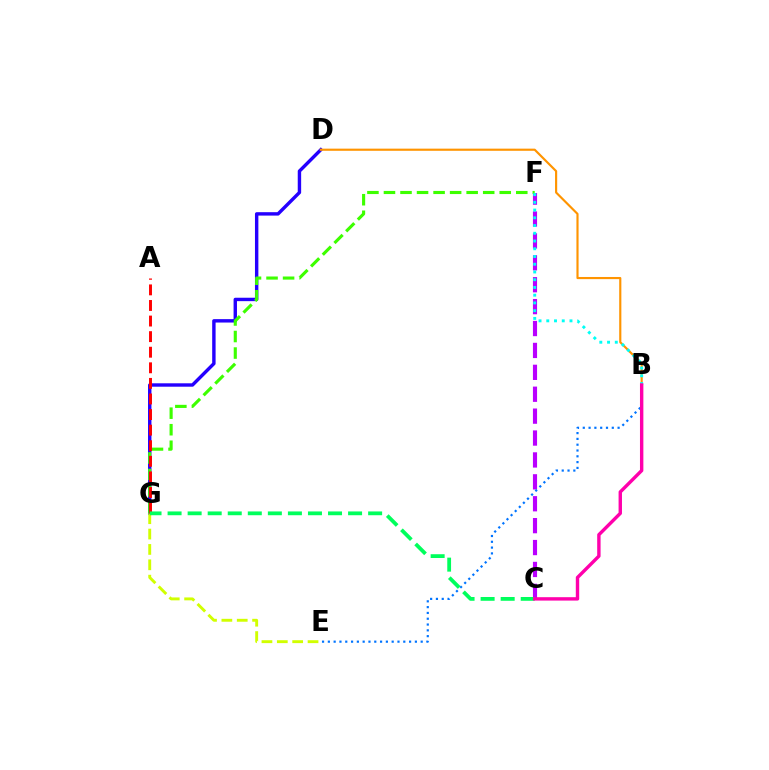{('D', 'G'): [{'color': '#2500ff', 'line_style': 'solid', 'thickness': 2.45}], ('C', 'F'): [{'color': '#b900ff', 'line_style': 'dashed', 'thickness': 2.98}], ('F', 'G'): [{'color': '#3dff00', 'line_style': 'dashed', 'thickness': 2.25}], ('B', 'D'): [{'color': '#ff9400', 'line_style': 'solid', 'thickness': 1.55}], ('B', 'F'): [{'color': '#00fff6', 'line_style': 'dotted', 'thickness': 2.1}], ('B', 'E'): [{'color': '#0074ff', 'line_style': 'dotted', 'thickness': 1.58}], ('E', 'G'): [{'color': '#d1ff00', 'line_style': 'dashed', 'thickness': 2.09}], ('A', 'G'): [{'color': '#ff0000', 'line_style': 'dashed', 'thickness': 2.12}], ('C', 'G'): [{'color': '#00ff5c', 'line_style': 'dashed', 'thickness': 2.72}], ('B', 'C'): [{'color': '#ff00ac', 'line_style': 'solid', 'thickness': 2.45}]}